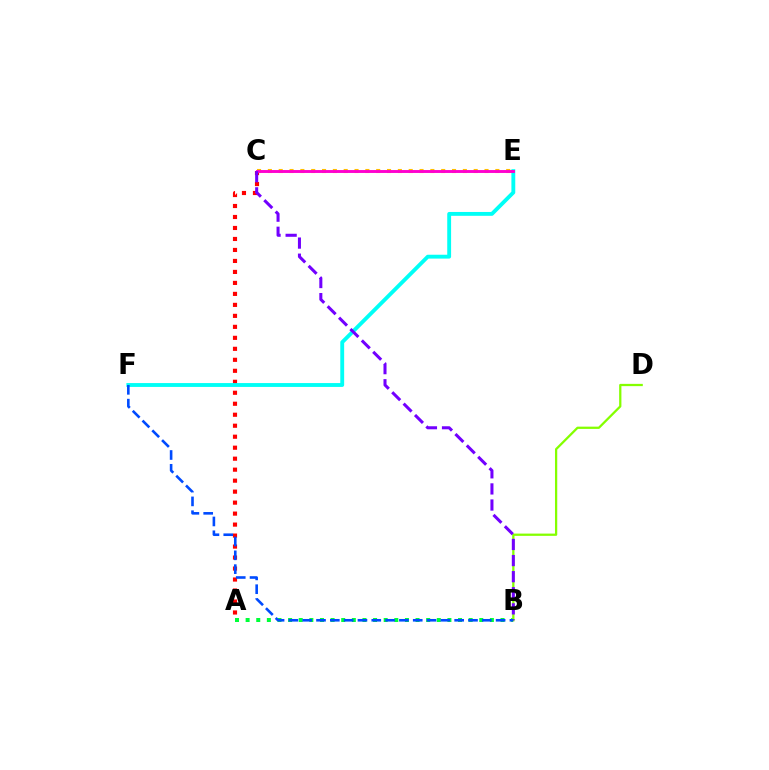{('A', 'C'): [{'color': '#ff0000', 'line_style': 'dotted', 'thickness': 2.98}], ('A', 'B'): [{'color': '#00ff39', 'line_style': 'dotted', 'thickness': 2.89}], ('E', 'F'): [{'color': '#00fff6', 'line_style': 'solid', 'thickness': 2.78}], ('B', 'D'): [{'color': '#84ff00', 'line_style': 'solid', 'thickness': 1.63}], ('C', 'E'): [{'color': '#ffbd00', 'line_style': 'dotted', 'thickness': 2.94}, {'color': '#ff00cf', 'line_style': 'solid', 'thickness': 2.09}], ('B', 'C'): [{'color': '#7200ff', 'line_style': 'dashed', 'thickness': 2.19}], ('B', 'F'): [{'color': '#004bff', 'line_style': 'dashed', 'thickness': 1.88}]}